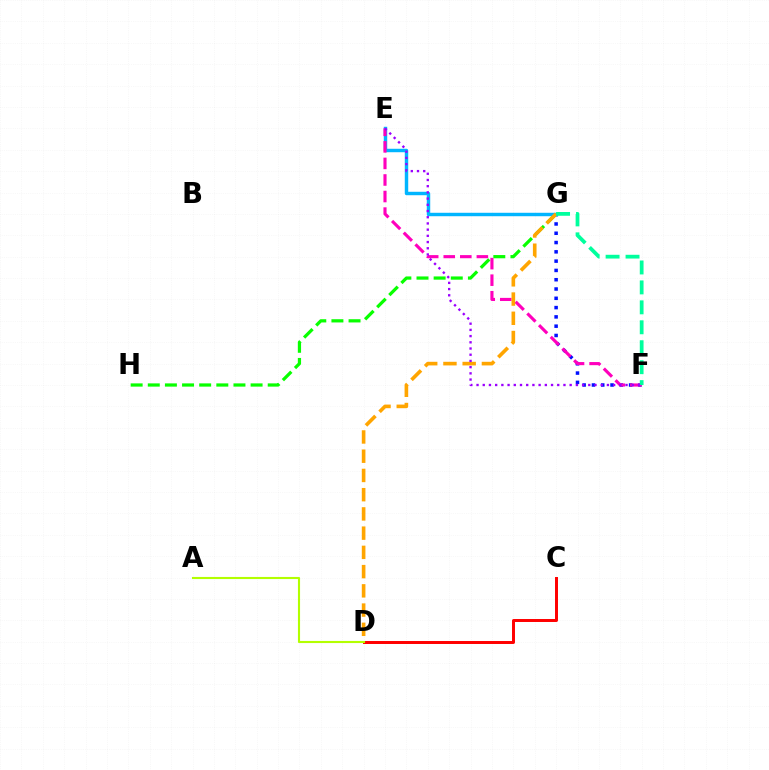{('F', 'G'): [{'color': '#0010ff', 'line_style': 'dotted', 'thickness': 2.52}, {'color': '#00ff9d', 'line_style': 'dashed', 'thickness': 2.71}], ('C', 'D'): [{'color': '#ff0000', 'line_style': 'solid', 'thickness': 2.14}], ('G', 'H'): [{'color': '#08ff00', 'line_style': 'dashed', 'thickness': 2.33}], ('E', 'G'): [{'color': '#00b5ff', 'line_style': 'solid', 'thickness': 2.48}], ('E', 'F'): [{'color': '#ff00bd', 'line_style': 'dashed', 'thickness': 2.25}, {'color': '#9b00ff', 'line_style': 'dotted', 'thickness': 1.69}], ('A', 'D'): [{'color': '#b3ff00', 'line_style': 'solid', 'thickness': 1.52}], ('D', 'G'): [{'color': '#ffa500', 'line_style': 'dashed', 'thickness': 2.61}]}